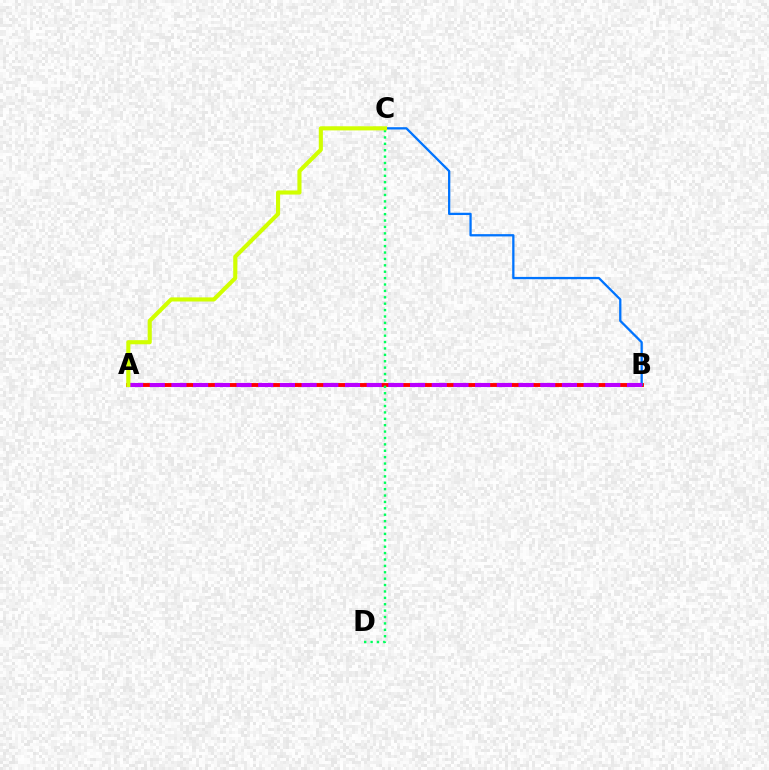{('A', 'B'): [{'color': '#ff0000', 'line_style': 'solid', 'thickness': 2.79}, {'color': '#b900ff', 'line_style': 'dashed', 'thickness': 2.95}], ('C', 'D'): [{'color': '#00ff5c', 'line_style': 'dotted', 'thickness': 1.74}], ('B', 'C'): [{'color': '#0074ff', 'line_style': 'solid', 'thickness': 1.65}], ('A', 'C'): [{'color': '#d1ff00', 'line_style': 'solid', 'thickness': 2.96}]}